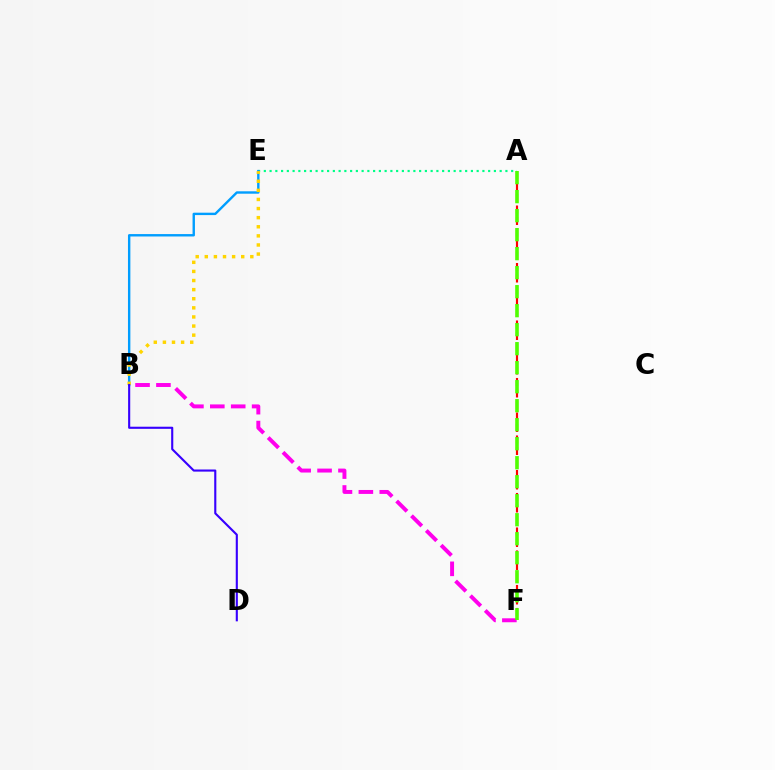{('A', 'E'): [{'color': '#00ff86', 'line_style': 'dotted', 'thickness': 1.56}], ('B', 'E'): [{'color': '#009eff', 'line_style': 'solid', 'thickness': 1.73}, {'color': '#ffd500', 'line_style': 'dotted', 'thickness': 2.47}], ('B', 'F'): [{'color': '#ff00ed', 'line_style': 'dashed', 'thickness': 2.84}], ('B', 'D'): [{'color': '#3700ff', 'line_style': 'solid', 'thickness': 1.52}], ('A', 'F'): [{'color': '#ff0000', 'line_style': 'dashed', 'thickness': 1.56}, {'color': '#4fff00', 'line_style': 'dashed', 'thickness': 2.58}]}